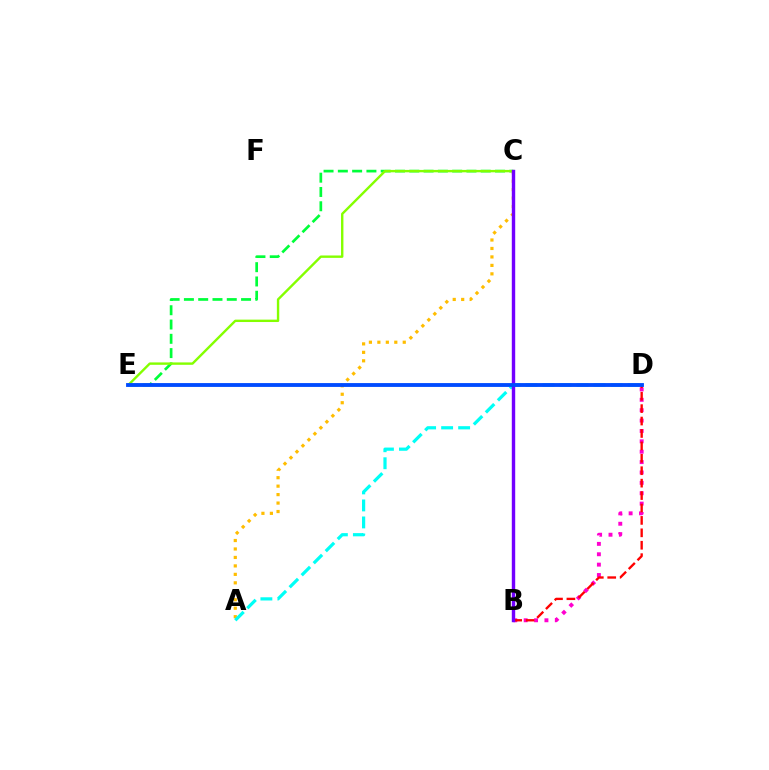{('C', 'E'): [{'color': '#00ff39', 'line_style': 'dashed', 'thickness': 1.94}, {'color': '#84ff00', 'line_style': 'solid', 'thickness': 1.72}], ('B', 'D'): [{'color': '#ff00cf', 'line_style': 'dotted', 'thickness': 2.82}, {'color': '#ff0000', 'line_style': 'dashed', 'thickness': 1.69}], ('A', 'C'): [{'color': '#ffbd00', 'line_style': 'dotted', 'thickness': 2.3}], ('A', 'D'): [{'color': '#00fff6', 'line_style': 'dashed', 'thickness': 2.31}], ('B', 'C'): [{'color': '#7200ff', 'line_style': 'solid', 'thickness': 2.45}], ('D', 'E'): [{'color': '#004bff', 'line_style': 'solid', 'thickness': 2.77}]}